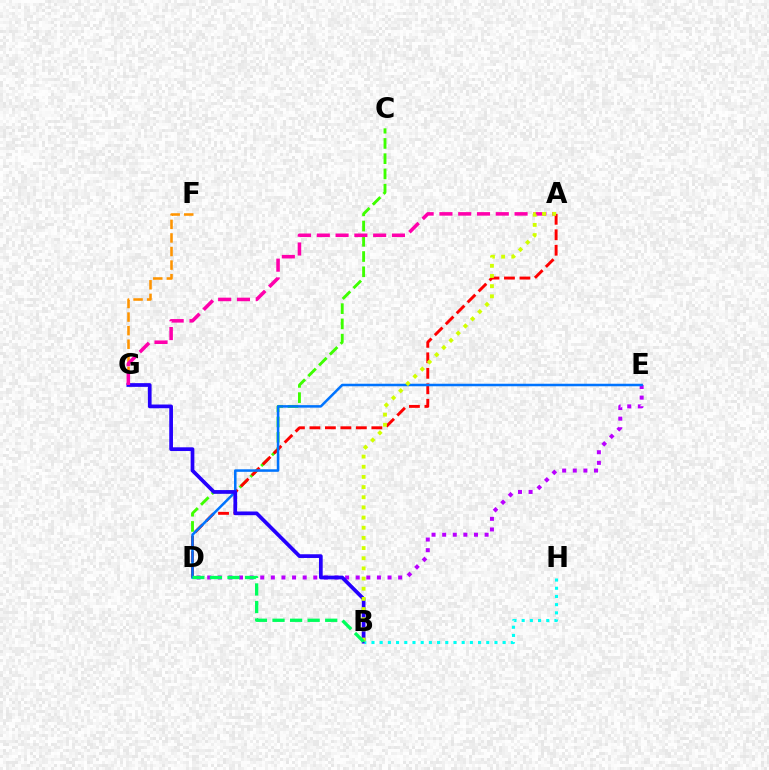{('C', 'D'): [{'color': '#3dff00', 'line_style': 'dashed', 'thickness': 2.07}], ('D', 'E'): [{'color': '#b900ff', 'line_style': 'dotted', 'thickness': 2.88}, {'color': '#0074ff', 'line_style': 'solid', 'thickness': 1.82}], ('A', 'D'): [{'color': '#ff0000', 'line_style': 'dashed', 'thickness': 2.1}], ('F', 'G'): [{'color': '#ff9400', 'line_style': 'dashed', 'thickness': 1.84}], ('B', 'G'): [{'color': '#2500ff', 'line_style': 'solid', 'thickness': 2.68}], ('A', 'G'): [{'color': '#ff00ac', 'line_style': 'dashed', 'thickness': 2.55}], ('B', 'H'): [{'color': '#00fff6', 'line_style': 'dotted', 'thickness': 2.23}], ('A', 'B'): [{'color': '#d1ff00', 'line_style': 'dotted', 'thickness': 2.76}], ('B', 'D'): [{'color': '#00ff5c', 'line_style': 'dashed', 'thickness': 2.39}]}